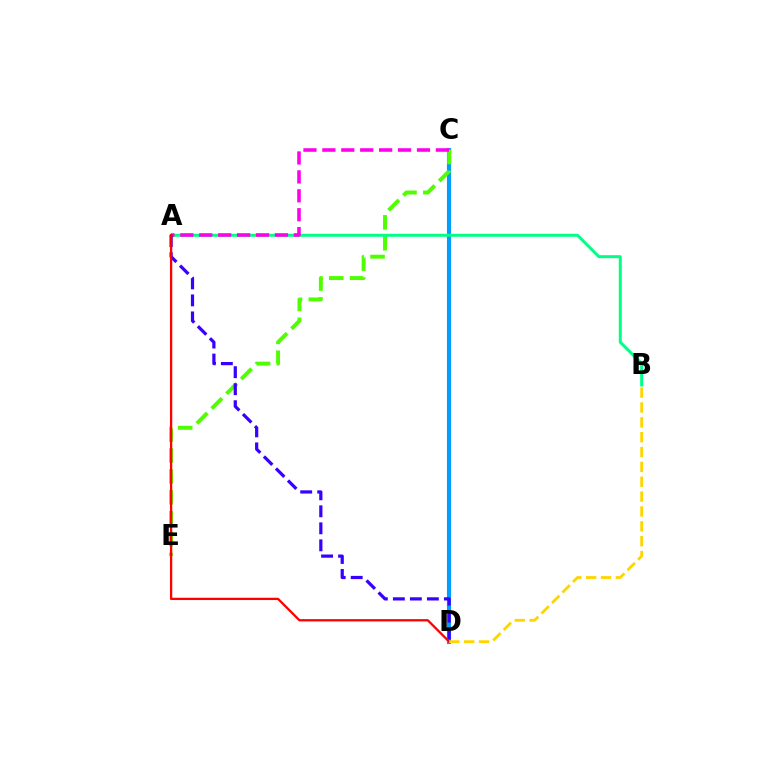{('C', 'D'): [{'color': '#009eff', 'line_style': 'solid', 'thickness': 2.96}], ('C', 'E'): [{'color': '#4fff00', 'line_style': 'dashed', 'thickness': 2.84}], ('A', 'B'): [{'color': '#00ff86', 'line_style': 'solid', 'thickness': 2.16}], ('A', 'C'): [{'color': '#ff00ed', 'line_style': 'dashed', 'thickness': 2.57}], ('A', 'D'): [{'color': '#3700ff', 'line_style': 'dashed', 'thickness': 2.31}, {'color': '#ff0000', 'line_style': 'solid', 'thickness': 1.65}], ('B', 'D'): [{'color': '#ffd500', 'line_style': 'dashed', 'thickness': 2.02}]}